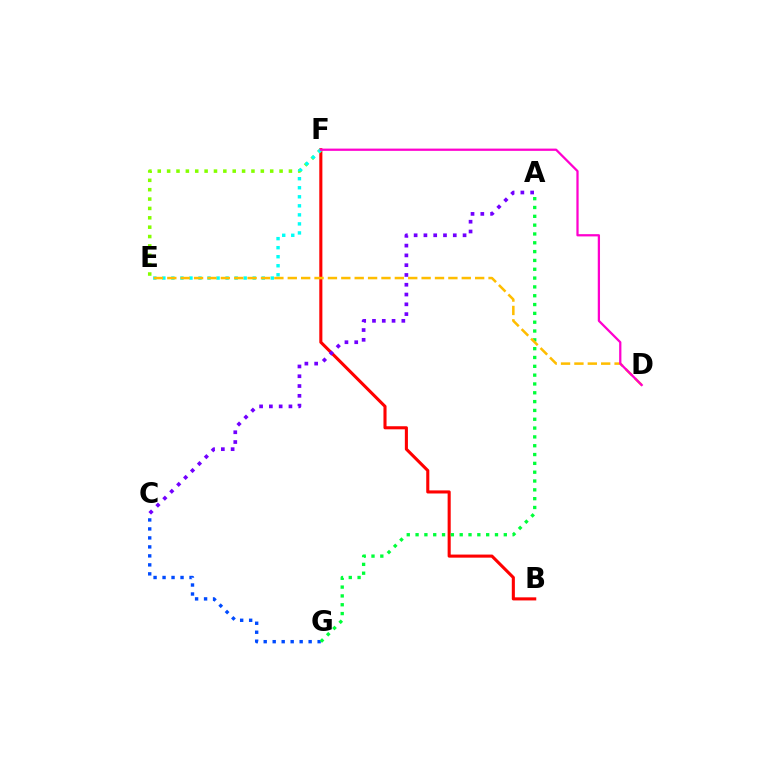{('B', 'F'): [{'color': '#ff0000', 'line_style': 'solid', 'thickness': 2.22}], ('C', 'G'): [{'color': '#004bff', 'line_style': 'dotted', 'thickness': 2.44}], ('E', 'F'): [{'color': '#84ff00', 'line_style': 'dotted', 'thickness': 2.55}, {'color': '#00fff6', 'line_style': 'dotted', 'thickness': 2.45}], ('A', 'G'): [{'color': '#00ff39', 'line_style': 'dotted', 'thickness': 2.4}], ('A', 'C'): [{'color': '#7200ff', 'line_style': 'dotted', 'thickness': 2.66}], ('D', 'E'): [{'color': '#ffbd00', 'line_style': 'dashed', 'thickness': 1.82}], ('D', 'F'): [{'color': '#ff00cf', 'line_style': 'solid', 'thickness': 1.63}]}